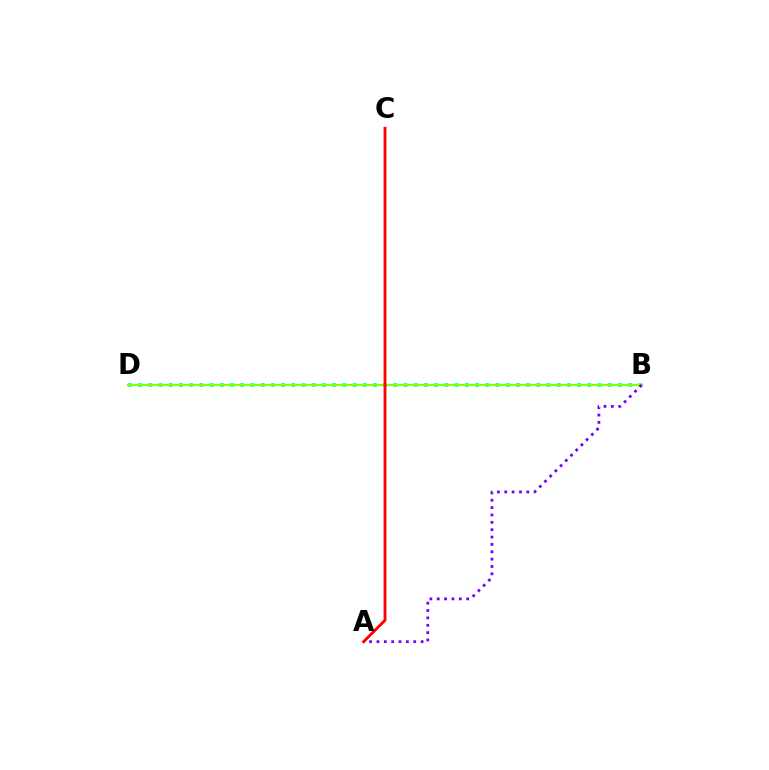{('B', 'D'): [{'color': '#00fff6', 'line_style': 'dotted', 'thickness': 2.77}, {'color': '#84ff00', 'line_style': 'solid', 'thickness': 1.58}], ('A', 'B'): [{'color': '#7200ff', 'line_style': 'dotted', 'thickness': 2.0}], ('A', 'C'): [{'color': '#ff0000', 'line_style': 'solid', 'thickness': 2.06}]}